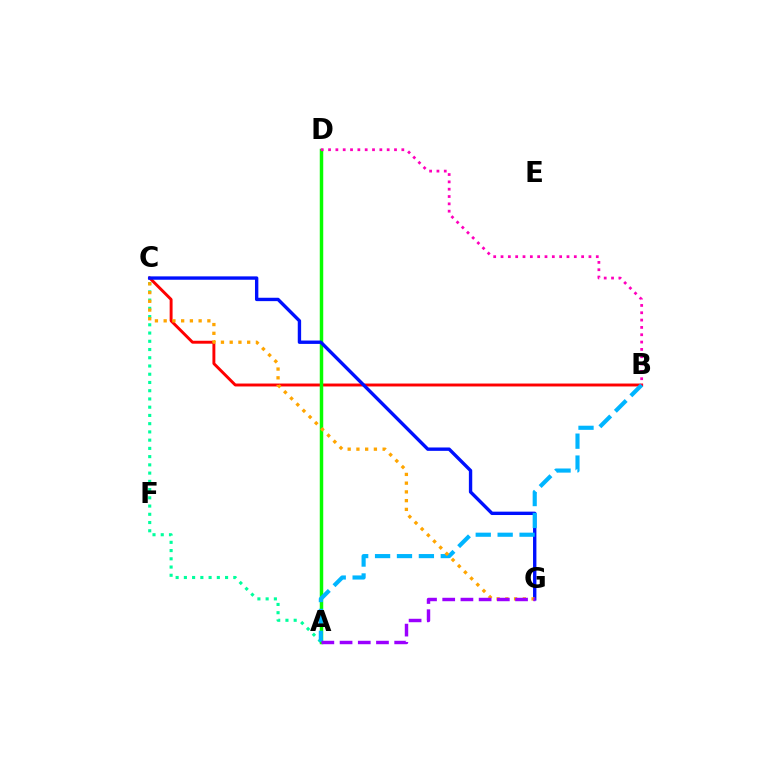{('B', 'C'): [{'color': '#ff0000', 'line_style': 'solid', 'thickness': 2.1}], ('A', 'D'): [{'color': '#b3ff00', 'line_style': 'solid', 'thickness': 1.84}, {'color': '#08ff00', 'line_style': 'solid', 'thickness': 2.5}], ('C', 'G'): [{'color': '#0010ff', 'line_style': 'solid', 'thickness': 2.43}, {'color': '#ffa500', 'line_style': 'dotted', 'thickness': 2.37}], ('A', 'C'): [{'color': '#00ff9d', 'line_style': 'dotted', 'thickness': 2.24}], ('A', 'B'): [{'color': '#00b5ff', 'line_style': 'dashed', 'thickness': 2.98}], ('B', 'D'): [{'color': '#ff00bd', 'line_style': 'dotted', 'thickness': 1.99}], ('A', 'G'): [{'color': '#9b00ff', 'line_style': 'dashed', 'thickness': 2.47}]}